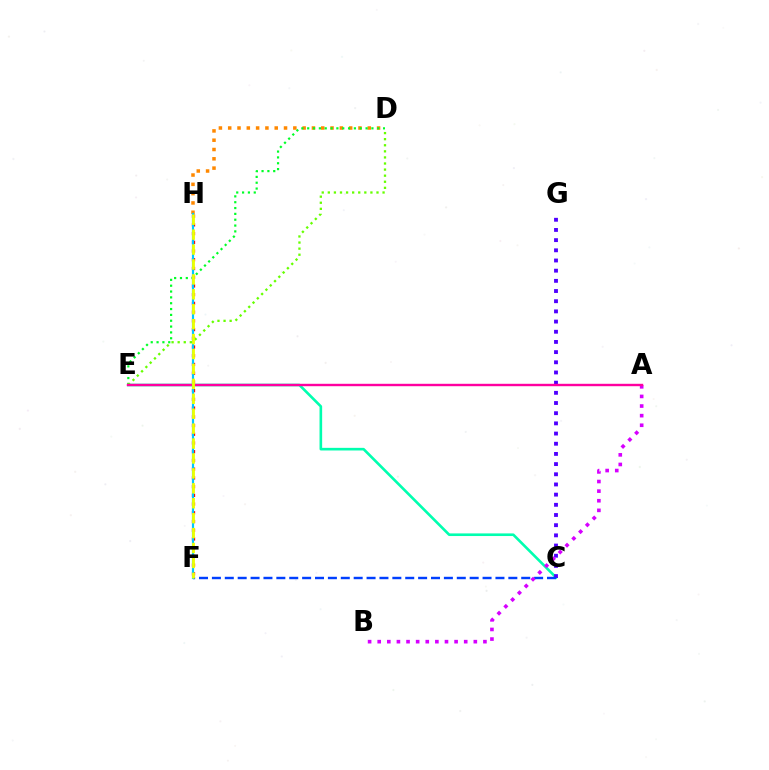{('F', 'H'): [{'color': '#ff0000', 'line_style': 'dotted', 'thickness': 2.37}, {'color': '#00c7ff', 'line_style': 'solid', 'thickness': 1.57}, {'color': '#eeff00', 'line_style': 'dashed', 'thickness': 2.03}], ('C', 'E'): [{'color': '#00ffaf', 'line_style': 'solid', 'thickness': 1.89}], ('C', 'G'): [{'color': '#4f00ff', 'line_style': 'dotted', 'thickness': 2.77}], ('C', 'F'): [{'color': '#003fff', 'line_style': 'dashed', 'thickness': 1.75}], ('D', 'H'): [{'color': '#ff8800', 'line_style': 'dotted', 'thickness': 2.53}], ('A', 'B'): [{'color': '#d600ff', 'line_style': 'dotted', 'thickness': 2.61}], ('D', 'E'): [{'color': '#00ff27', 'line_style': 'dotted', 'thickness': 1.59}, {'color': '#66ff00', 'line_style': 'dotted', 'thickness': 1.65}], ('A', 'E'): [{'color': '#ff00a0', 'line_style': 'solid', 'thickness': 1.73}]}